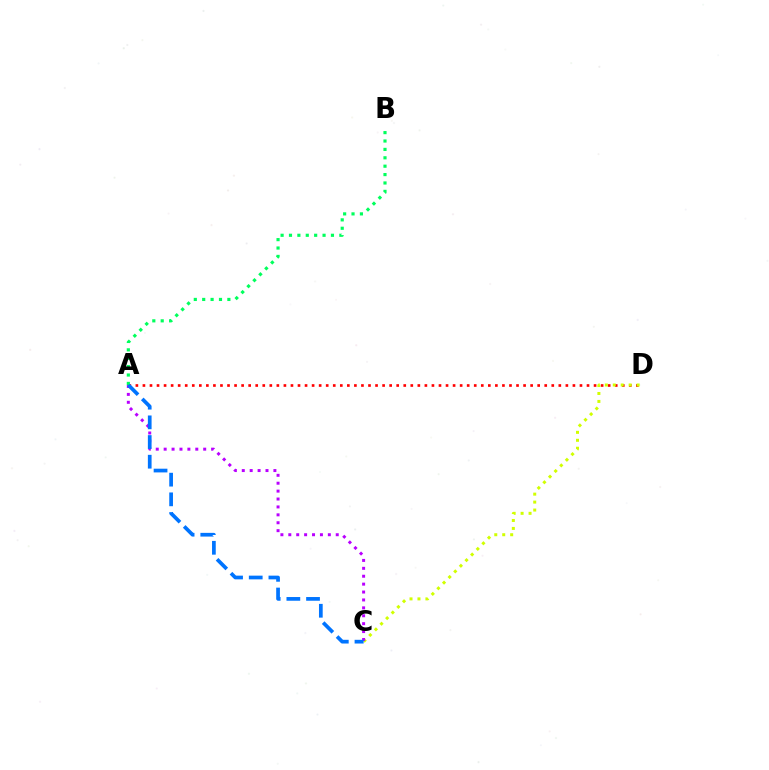{('A', 'D'): [{'color': '#ff0000', 'line_style': 'dotted', 'thickness': 1.92}], ('A', 'B'): [{'color': '#00ff5c', 'line_style': 'dotted', 'thickness': 2.28}], ('C', 'D'): [{'color': '#d1ff00', 'line_style': 'dotted', 'thickness': 2.16}], ('A', 'C'): [{'color': '#b900ff', 'line_style': 'dotted', 'thickness': 2.15}, {'color': '#0074ff', 'line_style': 'dashed', 'thickness': 2.67}]}